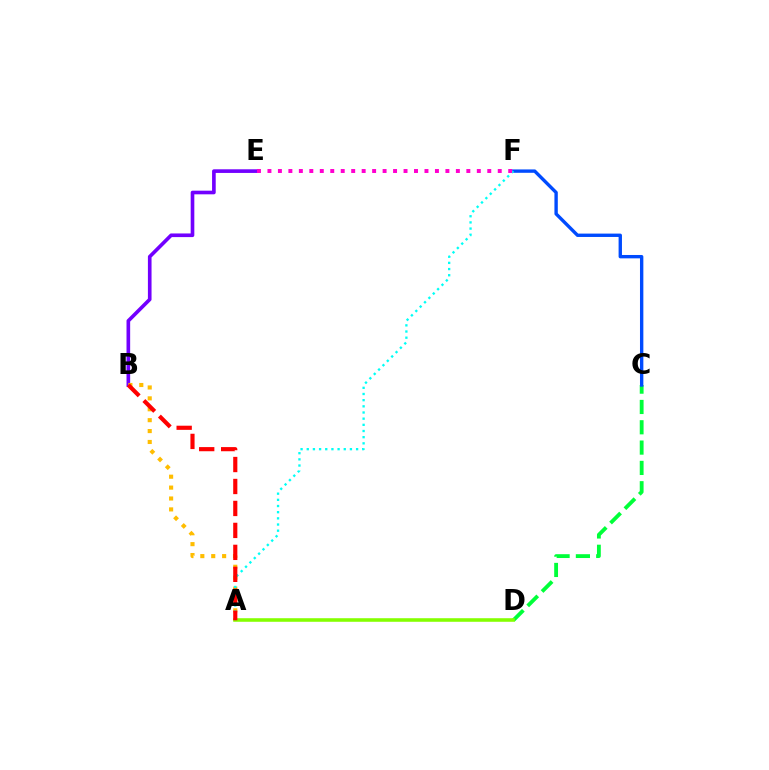{('B', 'E'): [{'color': '#7200ff', 'line_style': 'solid', 'thickness': 2.62}], ('C', 'D'): [{'color': '#00ff39', 'line_style': 'dashed', 'thickness': 2.76}], ('C', 'F'): [{'color': '#004bff', 'line_style': 'solid', 'thickness': 2.43}], ('A', 'B'): [{'color': '#ffbd00', 'line_style': 'dotted', 'thickness': 2.96}, {'color': '#ff0000', 'line_style': 'dashed', 'thickness': 2.98}], ('A', 'F'): [{'color': '#00fff6', 'line_style': 'dotted', 'thickness': 1.68}], ('A', 'D'): [{'color': '#84ff00', 'line_style': 'solid', 'thickness': 2.57}], ('E', 'F'): [{'color': '#ff00cf', 'line_style': 'dotted', 'thickness': 2.84}]}